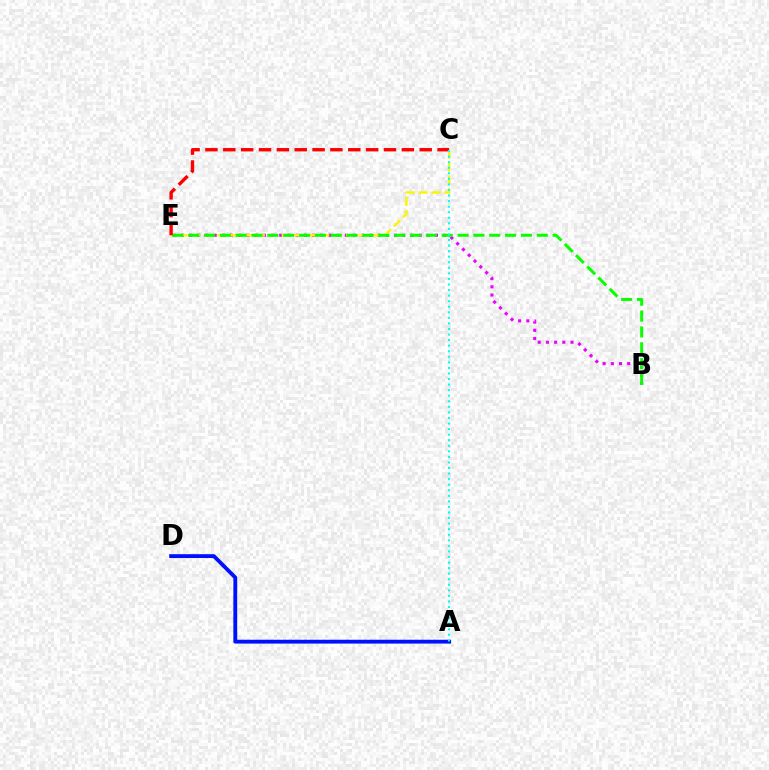{('B', 'E'): [{'color': '#ee00ff', 'line_style': 'dotted', 'thickness': 2.23}, {'color': '#08ff00', 'line_style': 'dashed', 'thickness': 2.15}], ('A', 'D'): [{'color': '#0010ff', 'line_style': 'solid', 'thickness': 2.77}], ('C', 'E'): [{'color': '#fcf500', 'line_style': 'dashed', 'thickness': 1.75}, {'color': '#ff0000', 'line_style': 'dashed', 'thickness': 2.43}], ('A', 'C'): [{'color': '#00fff6', 'line_style': 'dotted', 'thickness': 1.51}]}